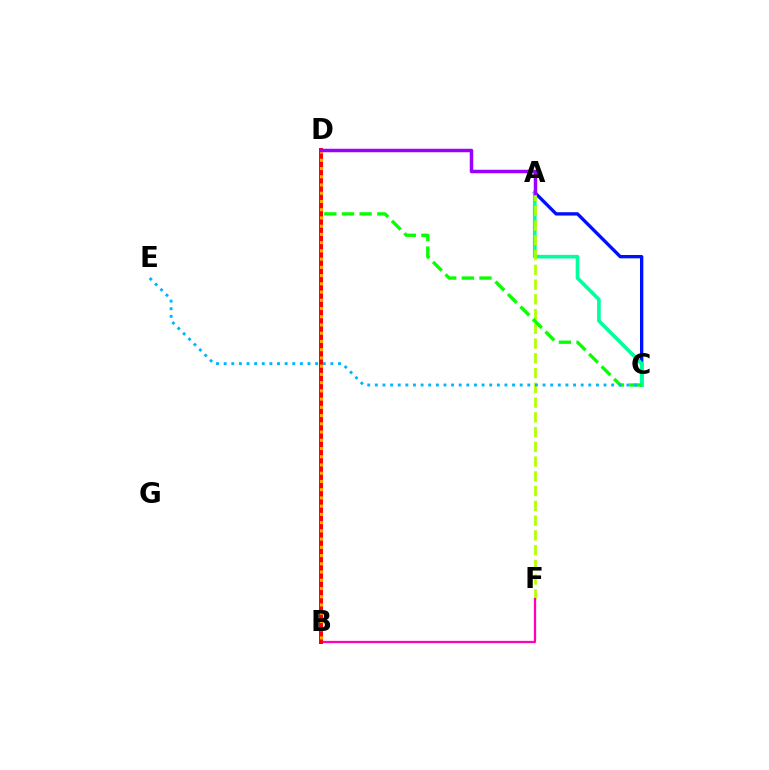{('A', 'C'): [{'color': '#0010ff', 'line_style': 'solid', 'thickness': 2.39}, {'color': '#00ff9d', 'line_style': 'solid', 'thickness': 2.61}], ('A', 'F'): [{'color': '#b3ff00', 'line_style': 'dashed', 'thickness': 2.0}], ('C', 'D'): [{'color': '#08ff00', 'line_style': 'dashed', 'thickness': 2.4}], ('B', 'F'): [{'color': '#ff00bd', 'line_style': 'solid', 'thickness': 1.63}], ('B', 'D'): [{'color': '#ff0000', 'line_style': 'solid', 'thickness': 2.89}, {'color': '#ffa500', 'line_style': 'dotted', 'thickness': 2.24}], ('C', 'E'): [{'color': '#00b5ff', 'line_style': 'dotted', 'thickness': 2.07}], ('A', 'D'): [{'color': '#9b00ff', 'line_style': 'solid', 'thickness': 2.52}]}